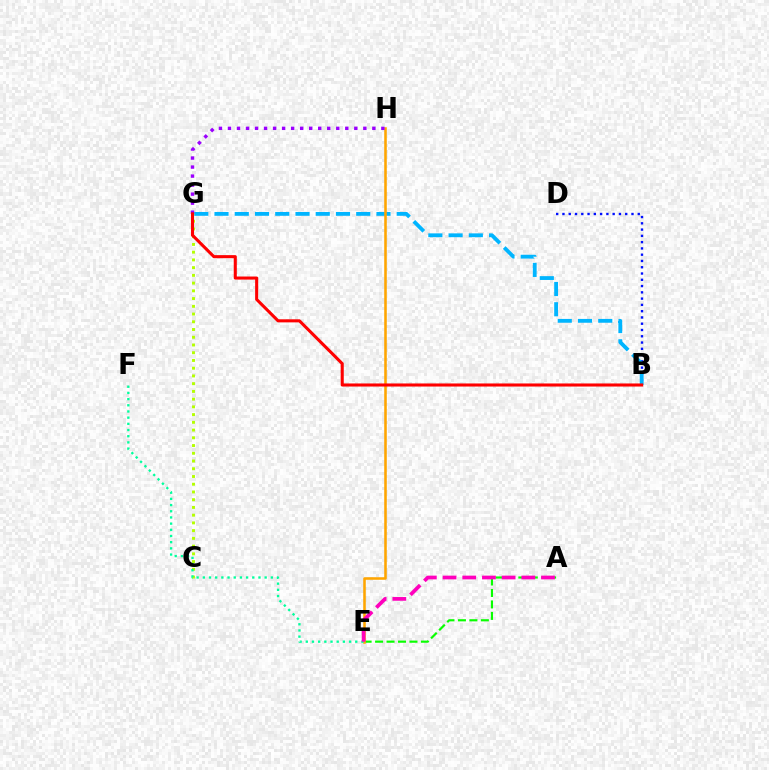{('B', 'D'): [{'color': '#0010ff', 'line_style': 'dotted', 'thickness': 1.7}], ('B', 'G'): [{'color': '#00b5ff', 'line_style': 'dashed', 'thickness': 2.75}, {'color': '#ff0000', 'line_style': 'solid', 'thickness': 2.21}], ('A', 'E'): [{'color': '#08ff00', 'line_style': 'dashed', 'thickness': 1.56}, {'color': '#ff00bd', 'line_style': 'dashed', 'thickness': 2.68}], ('C', 'G'): [{'color': '#b3ff00', 'line_style': 'dotted', 'thickness': 2.1}], ('E', 'H'): [{'color': '#ffa500', 'line_style': 'solid', 'thickness': 1.85}], ('G', 'H'): [{'color': '#9b00ff', 'line_style': 'dotted', 'thickness': 2.45}], ('E', 'F'): [{'color': '#00ff9d', 'line_style': 'dotted', 'thickness': 1.68}]}